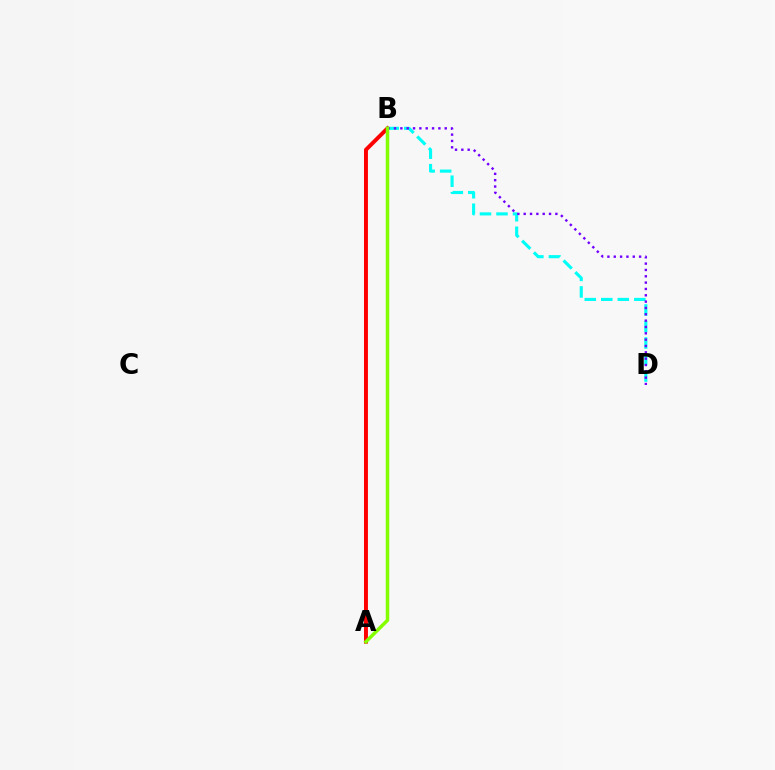{('A', 'B'): [{'color': '#ff0000', 'line_style': 'solid', 'thickness': 2.84}, {'color': '#84ff00', 'line_style': 'solid', 'thickness': 2.51}], ('B', 'D'): [{'color': '#00fff6', 'line_style': 'dashed', 'thickness': 2.24}, {'color': '#7200ff', 'line_style': 'dotted', 'thickness': 1.72}]}